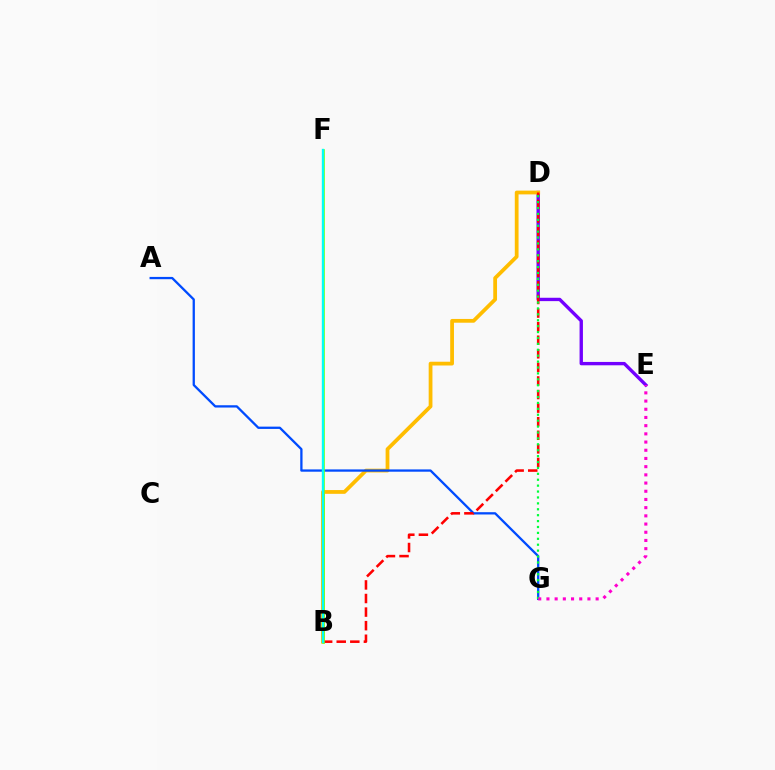{('D', 'E'): [{'color': '#7200ff', 'line_style': 'solid', 'thickness': 2.42}], ('B', 'D'): [{'color': '#ffbd00', 'line_style': 'solid', 'thickness': 2.71}, {'color': '#ff0000', 'line_style': 'dashed', 'thickness': 1.84}], ('A', 'G'): [{'color': '#004bff', 'line_style': 'solid', 'thickness': 1.65}], ('D', 'G'): [{'color': '#00ff39', 'line_style': 'dotted', 'thickness': 1.6}], ('E', 'G'): [{'color': '#ff00cf', 'line_style': 'dotted', 'thickness': 2.23}], ('B', 'F'): [{'color': '#84ff00', 'line_style': 'solid', 'thickness': 1.89}, {'color': '#00fff6', 'line_style': 'solid', 'thickness': 1.69}]}